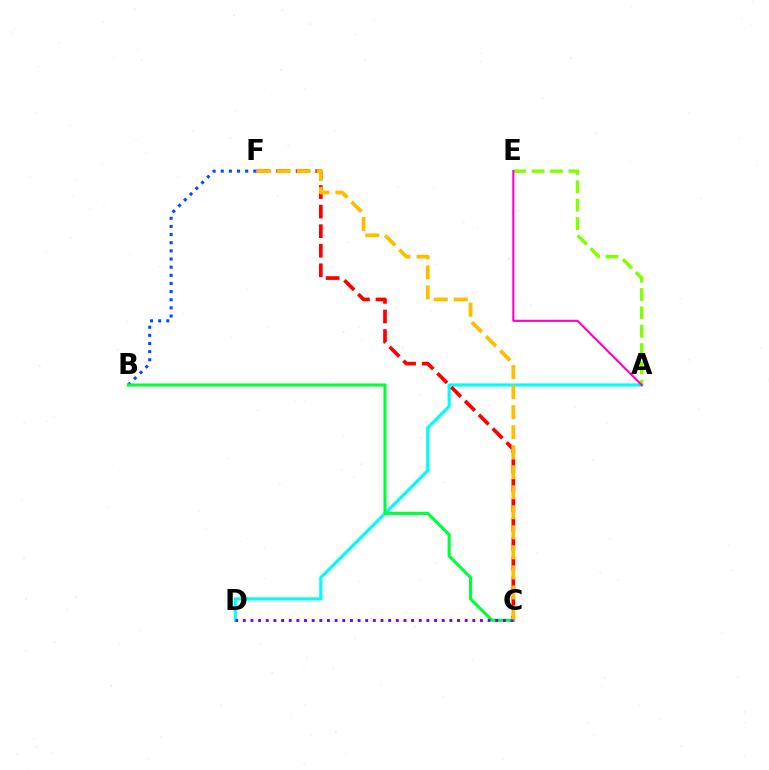{('A', 'D'): [{'color': '#00fff6', 'line_style': 'solid', 'thickness': 2.29}], ('A', 'E'): [{'color': '#84ff00', 'line_style': 'dashed', 'thickness': 2.49}, {'color': '#ff00cf', 'line_style': 'solid', 'thickness': 1.52}], ('B', 'F'): [{'color': '#004bff', 'line_style': 'dotted', 'thickness': 2.21}], ('C', 'F'): [{'color': '#ff0000', 'line_style': 'dashed', 'thickness': 2.66}, {'color': '#ffbd00', 'line_style': 'dashed', 'thickness': 2.72}], ('B', 'C'): [{'color': '#00ff39', 'line_style': 'solid', 'thickness': 2.23}], ('C', 'D'): [{'color': '#7200ff', 'line_style': 'dotted', 'thickness': 2.08}]}